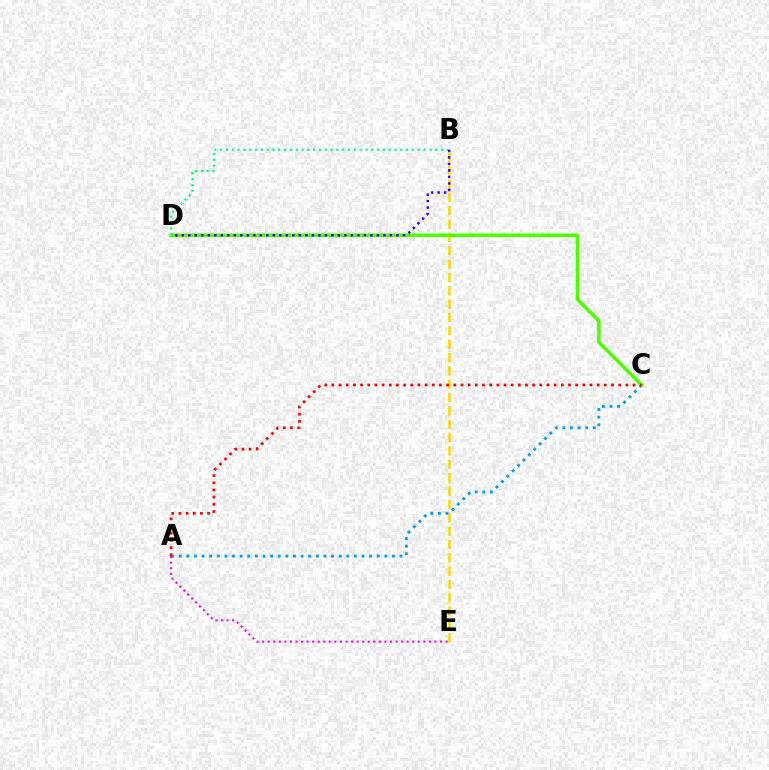{('B', 'E'): [{'color': '#ffd500', 'line_style': 'dashed', 'thickness': 1.81}], ('A', 'C'): [{'color': '#009eff', 'line_style': 'dotted', 'thickness': 2.07}, {'color': '#ff0000', 'line_style': 'dotted', 'thickness': 1.95}], ('C', 'D'): [{'color': '#4fff00', 'line_style': 'solid', 'thickness': 2.55}], ('B', 'D'): [{'color': '#00ff86', 'line_style': 'dotted', 'thickness': 1.58}, {'color': '#3700ff', 'line_style': 'dotted', 'thickness': 1.77}], ('A', 'E'): [{'color': '#ff00ed', 'line_style': 'dotted', 'thickness': 1.51}]}